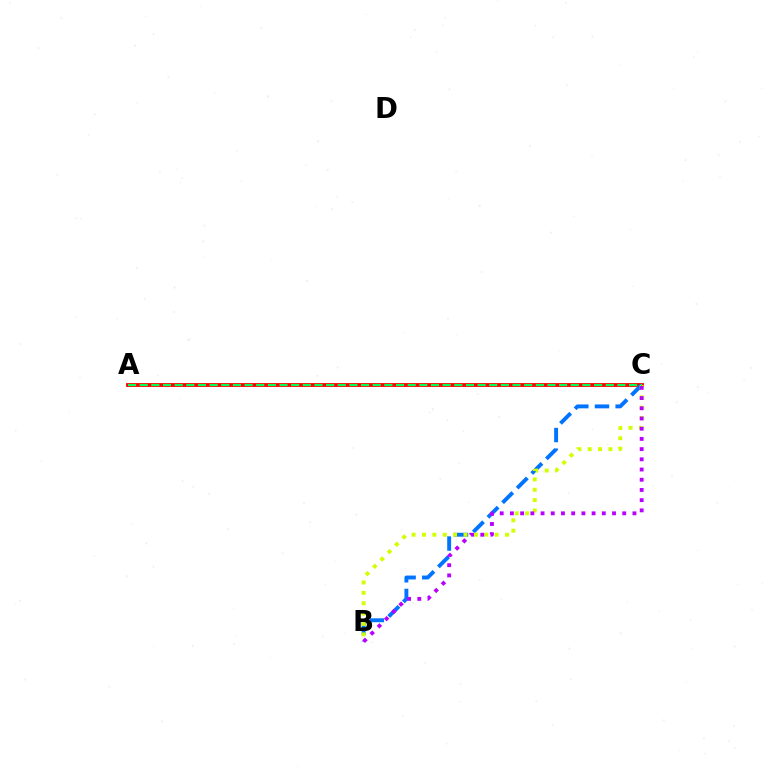{('A', 'C'): [{'color': '#ff0000', 'line_style': 'solid', 'thickness': 2.76}, {'color': '#00ff5c', 'line_style': 'dashed', 'thickness': 1.58}], ('B', 'C'): [{'color': '#0074ff', 'line_style': 'dashed', 'thickness': 2.81}, {'color': '#d1ff00', 'line_style': 'dotted', 'thickness': 2.82}, {'color': '#b900ff', 'line_style': 'dotted', 'thickness': 2.77}]}